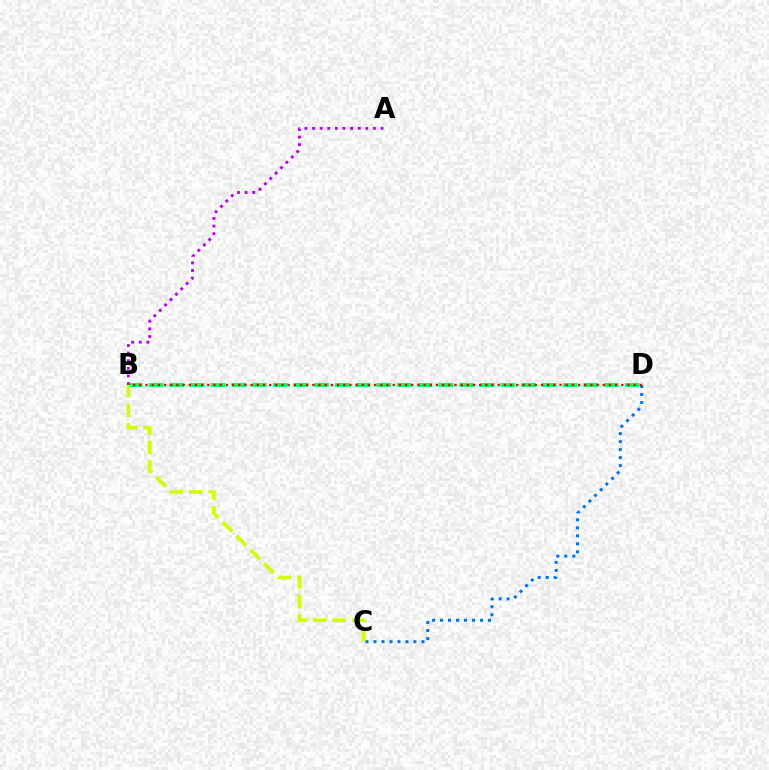{('B', 'D'): [{'color': '#00ff5c', 'line_style': 'dashed', 'thickness': 2.81}, {'color': '#ff0000', 'line_style': 'dotted', 'thickness': 1.68}], ('A', 'B'): [{'color': '#b900ff', 'line_style': 'dotted', 'thickness': 2.07}], ('C', 'D'): [{'color': '#0074ff', 'line_style': 'dotted', 'thickness': 2.17}], ('B', 'C'): [{'color': '#d1ff00', 'line_style': 'dashed', 'thickness': 2.65}]}